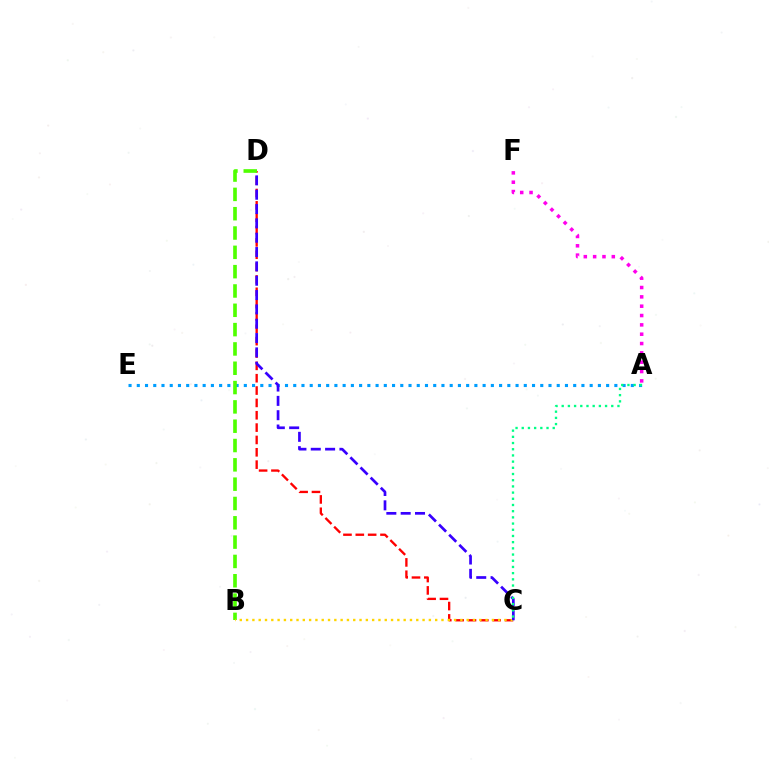{('C', 'D'): [{'color': '#ff0000', 'line_style': 'dashed', 'thickness': 1.68}, {'color': '#3700ff', 'line_style': 'dashed', 'thickness': 1.95}], ('A', 'F'): [{'color': '#ff00ed', 'line_style': 'dotted', 'thickness': 2.54}], ('A', 'E'): [{'color': '#009eff', 'line_style': 'dotted', 'thickness': 2.24}], ('B', 'D'): [{'color': '#4fff00', 'line_style': 'dashed', 'thickness': 2.62}], ('B', 'C'): [{'color': '#ffd500', 'line_style': 'dotted', 'thickness': 1.71}], ('A', 'C'): [{'color': '#00ff86', 'line_style': 'dotted', 'thickness': 1.68}]}